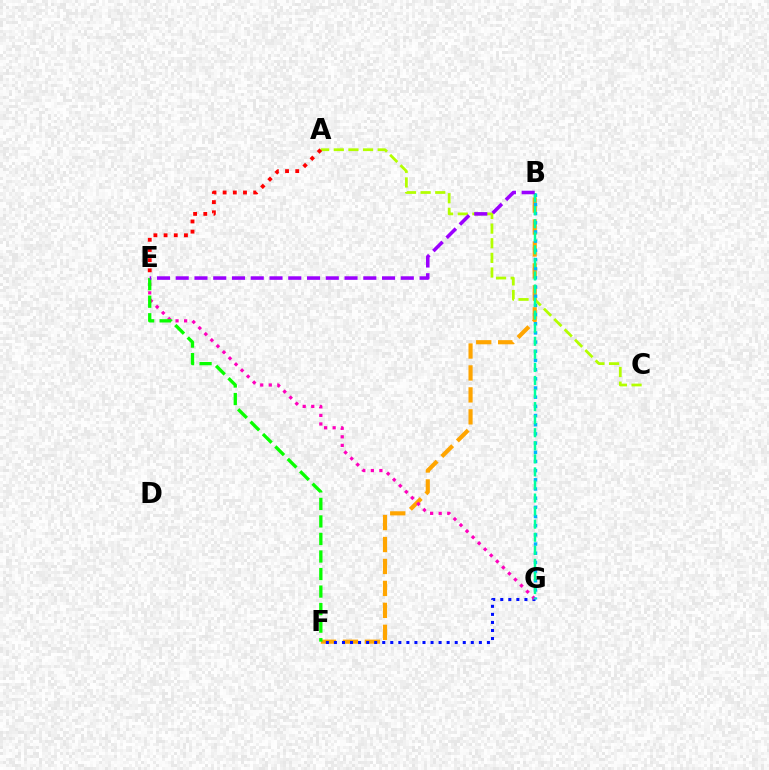{('A', 'C'): [{'color': '#b3ff00', 'line_style': 'dashed', 'thickness': 1.99}], ('B', 'F'): [{'color': '#ffa500', 'line_style': 'dashed', 'thickness': 2.98}], ('F', 'G'): [{'color': '#0010ff', 'line_style': 'dotted', 'thickness': 2.19}], ('E', 'G'): [{'color': '#ff00bd', 'line_style': 'dotted', 'thickness': 2.32}], ('A', 'E'): [{'color': '#ff0000', 'line_style': 'dotted', 'thickness': 2.77}], ('B', 'G'): [{'color': '#00b5ff', 'line_style': 'dotted', 'thickness': 2.49}, {'color': '#00ff9d', 'line_style': 'dashed', 'thickness': 1.77}], ('E', 'F'): [{'color': '#08ff00', 'line_style': 'dashed', 'thickness': 2.38}], ('B', 'E'): [{'color': '#9b00ff', 'line_style': 'dashed', 'thickness': 2.55}]}